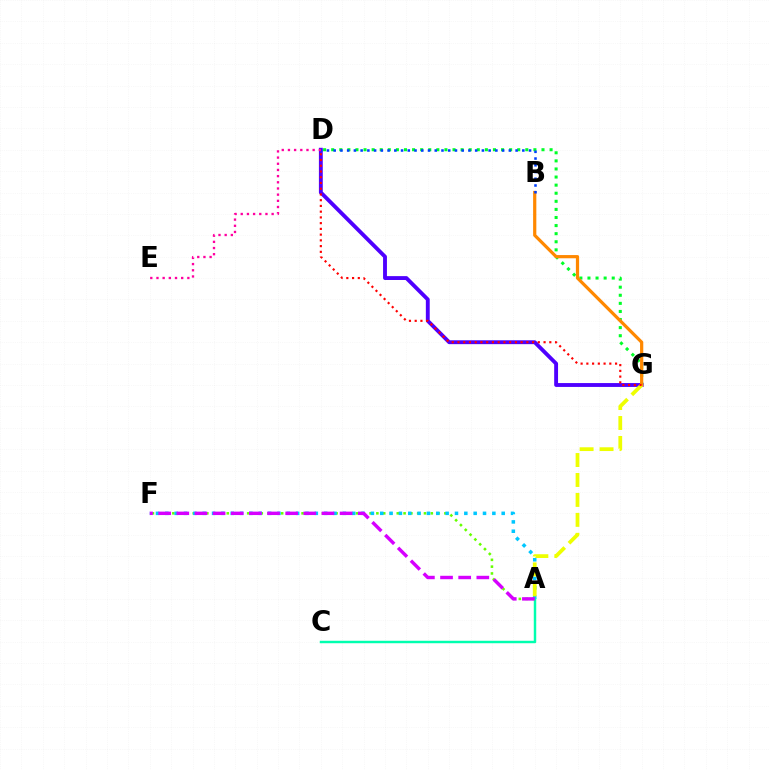{('D', 'G'): [{'color': '#4f00ff', 'line_style': 'solid', 'thickness': 2.79}, {'color': '#00ff27', 'line_style': 'dotted', 'thickness': 2.2}, {'color': '#ff0000', 'line_style': 'dotted', 'thickness': 1.56}], ('A', 'C'): [{'color': '#00ffaf', 'line_style': 'solid', 'thickness': 1.77}], ('D', 'E'): [{'color': '#ff00a0', 'line_style': 'dotted', 'thickness': 1.68}], ('B', 'G'): [{'color': '#ff8800', 'line_style': 'solid', 'thickness': 2.31}], ('A', 'F'): [{'color': '#66ff00', 'line_style': 'dotted', 'thickness': 1.85}, {'color': '#00c7ff', 'line_style': 'dotted', 'thickness': 2.54}, {'color': '#d600ff', 'line_style': 'dashed', 'thickness': 2.46}], ('A', 'G'): [{'color': '#eeff00', 'line_style': 'dashed', 'thickness': 2.71}], ('B', 'D'): [{'color': '#003fff', 'line_style': 'dotted', 'thickness': 1.83}]}